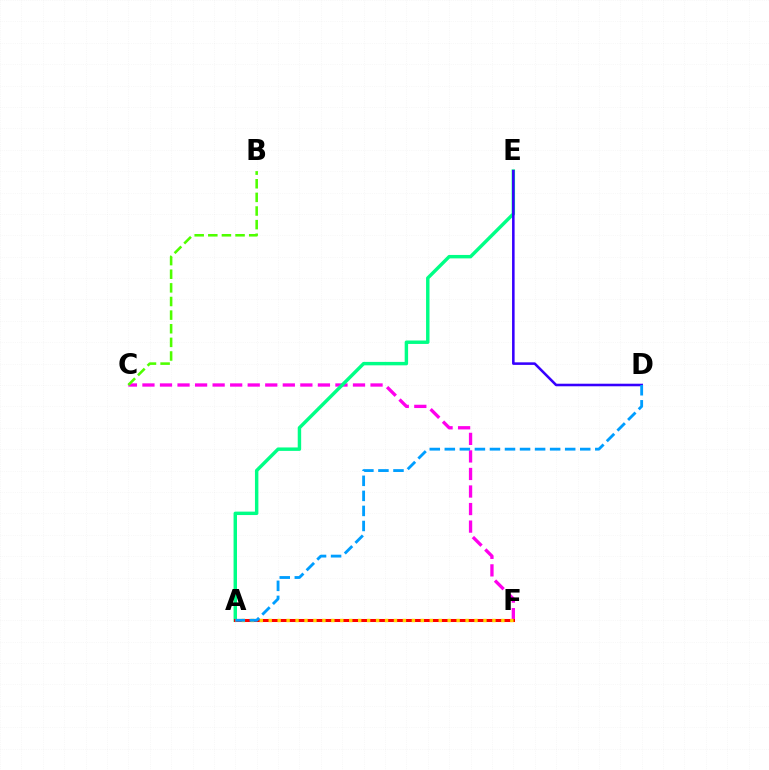{('C', 'F'): [{'color': '#ff00ed', 'line_style': 'dashed', 'thickness': 2.38}], ('A', 'E'): [{'color': '#00ff86', 'line_style': 'solid', 'thickness': 2.47}], ('A', 'F'): [{'color': '#ff0000', 'line_style': 'solid', 'thickness': 2.18}, {'color': '#ffd500', 'line_style': 'dotted', 'thickness': 2.43}], ('B', 'C'): [{'color': '#4fff00', 'line_style': 'dashed', 'thickness': 1.85}], ('D', 'E'): [{'color': '#3700ff', 'line_style': 'solid', 'thickness': 1.84}], ('A', 'D'): [{'color': '#009eff', 'line_style': 'dashed', 'thickness': 2.04}]}